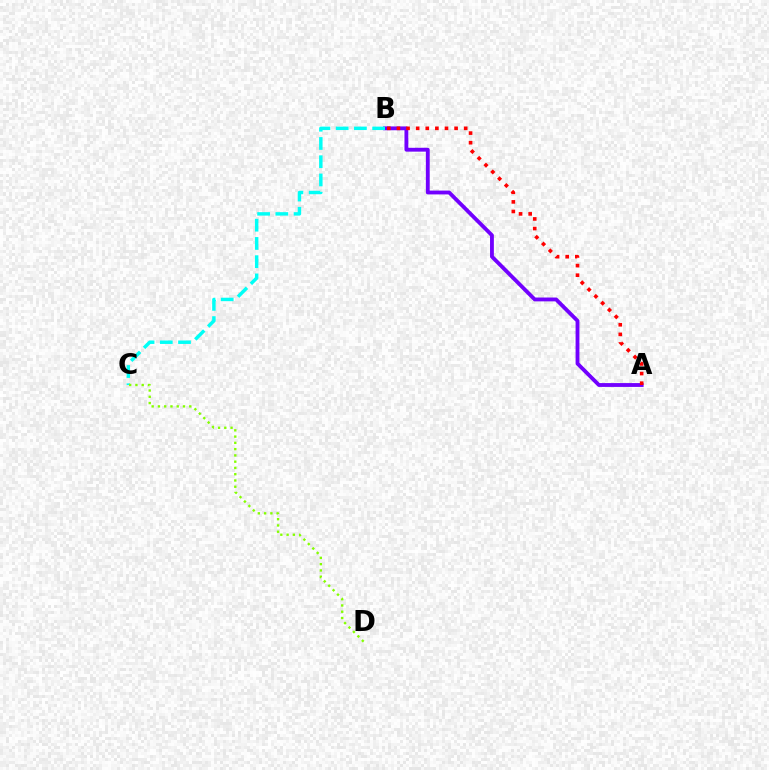{('A', 'B'): [{'color': '#7200ff', 'line_style': 'solid', 'thickness': 2.76}, {'color': '#ff0000', 'line_style': 'dotted', 'thickness': 2.61}], ('B', 'C'): [{'color': '#00fff6', 'line_style': 'dashed', 'thickness': 2.48}], ('C', 'D'): [{'color': '#84ff00', 'line_style': 'dotted', 'thickness': 1.7}]}